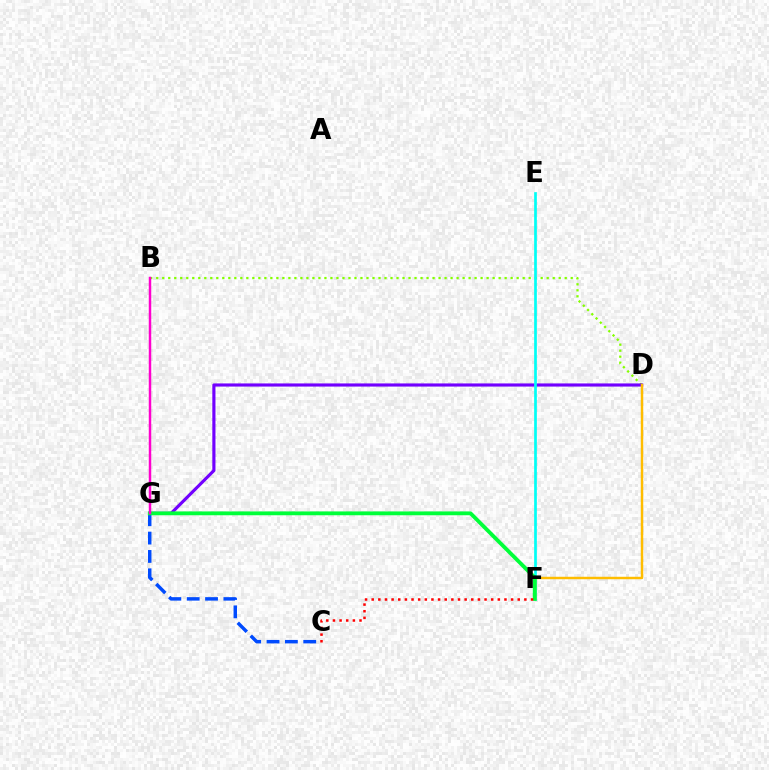{('B', 'D'): [{'color': '#84ff00', 'line_style': 'dotted', 'thickness': 1.63}], ('D', 'G'): [{'color': '#7200ff', 'line_style': 'solid', 'thickness': 2.26}], ('C', 'G'): [{'color': '#004bff', 'line_style': 'dashed', 'thickness': 2.49}], ('E', 'F'): [{'color': '#00fff6', 'line_style': 'solid', 'thickness': 1.95}], ('D', 'F'): [{'color': '#ffbd00', 'line_style': 'solid', 'thickness': 1.77}], ('F', 'G'): [{'color': '#00ff39', 'line_style': 'solid', 'thickness': 2.76}], ('B', 'G'): [{'color': '#ff00cf', 'line_style': 'solid', 'thickness': 1.78}], ('C', 'F'): [{'color': '#ff0000', 'line_style': 'dotted', 'thickness': 1.8}]}